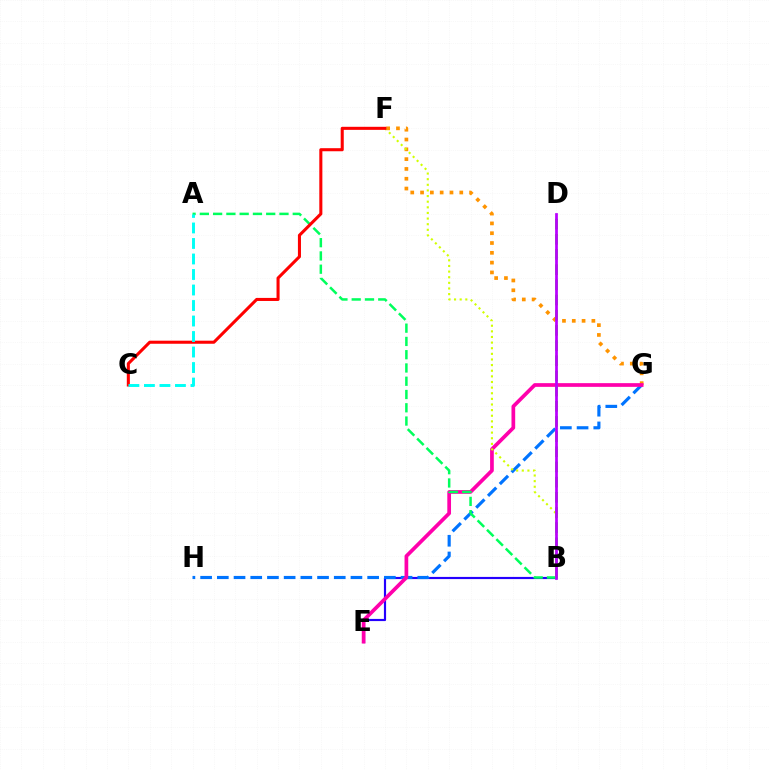{('B', 'E'): [{'color': '#2500ff', 'line_style': 'solid', 'thickness': 1.56}], ('G', 'H'): [{'color': '#0074ff', 'line_style': 'dashed', 'thickness': 2.27}], ('F', 'G'): [{'color': '#ff9400', 'line_style': 'dotted', 'thickness': 2.66}], ('E', 'G'): [{'color': '#ff00ac', 'line_style': 'solid', 'thickness': 2.67}], ('B', 'F'): [{'color': '#d1ff00', 'line_style': 'dotted', 'thickness': 1.53}], ('A', 'B'): [{'color': '#00ff5c', 'line_style': 'dashed', 'thickness': 1.8}], ('B', 'D'): [{'color': '#3dff00', 'line_style': 'dashed', 'thickness': 2.06}, {'color': '#b900ff', 'line_style': 'solid', 'thickness': 1.97}], ('C', 'F'): [{'color': '#ff0000', 'line_style': 'solid', 'thickness': 2.2}], ('A', 'C'): [{'color': '#00fff6', 'line_style': 'dashed', 'thickness': 2.11}]}